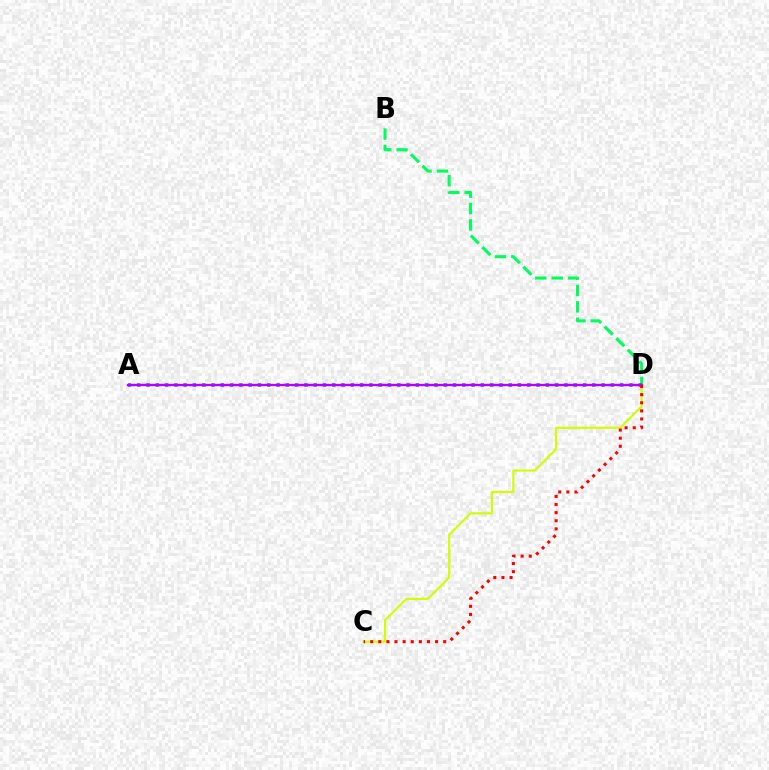{('B', 'D'): [{'color': '#00ff5c', 'line_style': 'dashed', 'thickness': 2.23}], ('A', 'D'): [{'color': '#0074ff', 'line_style': 'dotted', 'thickness': 2.52}, {'color': '#b900ff', 'line_style': 'solid', 'thickness': 1.68}], ('C', 'D'): [{'color': '#d1ff00', 'line_style': 'solid', 'thickness': 1.55}, {'color': '#ff0000', 'line_style': 'dotted', 'thickness': 2.2}]}